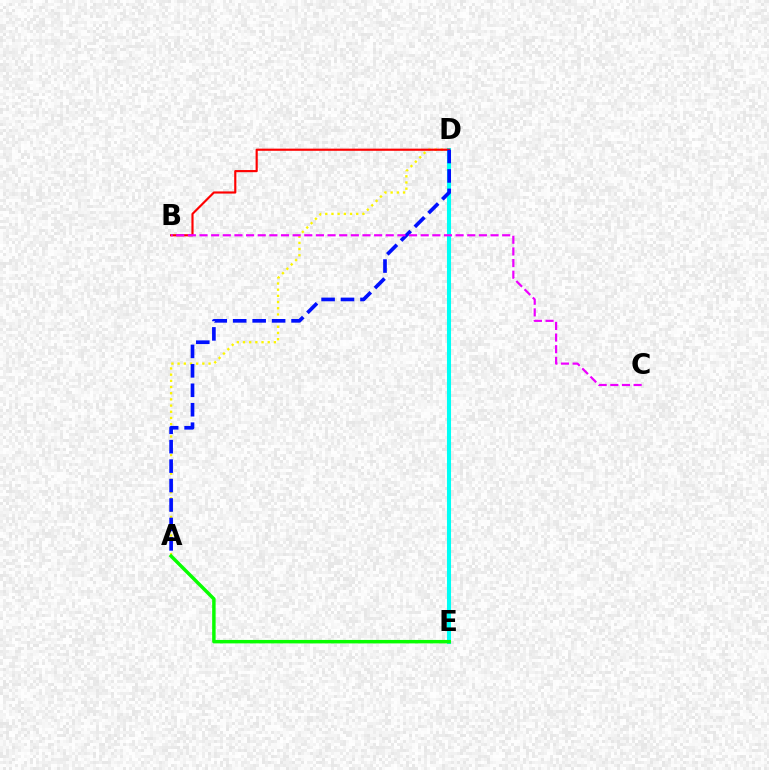{('A', 'D'): [{'color': '#fcf500', 'line_style': 'dotted', 'thickness': 1.68}, {'color': '#0010ff', 'line_style': 'dashed', 'thickness': 2.64}], ('D', 'E'): [{'color': '#00fff6', 'line_style': 'solid', 'thickness': 2.93}], ('B', 'D'): [{'color': '#ff0000', 'line_style': 'solid', 'thickness': 1.55}], ('A', 'E'): [{'color': '#08ff00', 'line_style': 'solid', 'thickness': 2.49}], ('B', 'C'): [{'color': '#ee00ff', 'line_style': 'dashed', 'thickness': 1.58}]}